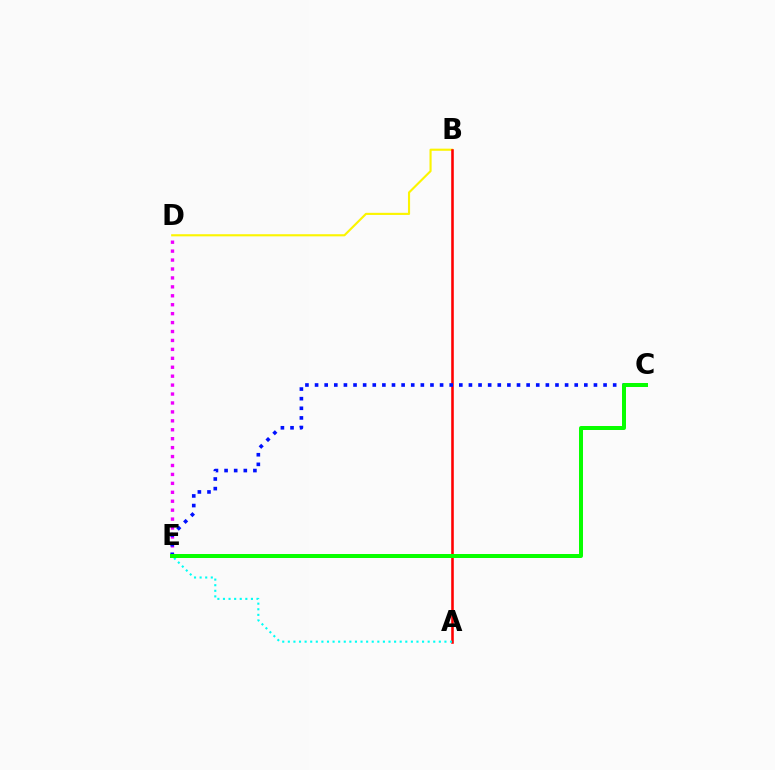{('B', 'D'): [{'color': '#fcf500', 'line_style': 'solid', 'thickness': 1.54}], ('D', 'E'): [{'color': '#ee00ff', 'line_style': 'dotted', 'thickness': 2.43}], ('A', 'B'): [{'color': '#ff0000', 'line_style': 'solid', 'thickness': 1.85}], ('C', 'E'): [{'color': '#0010ff', 'line_style': 'dotted', 'thickness': 2.61}, {'color': '#08ff00', 'line_style': 'solid', 'thickness': 2.88}], ('A', 'E'): [{'color': '#00fff6', 'line_style': 'dotted', 'thickness': 1.52}]}